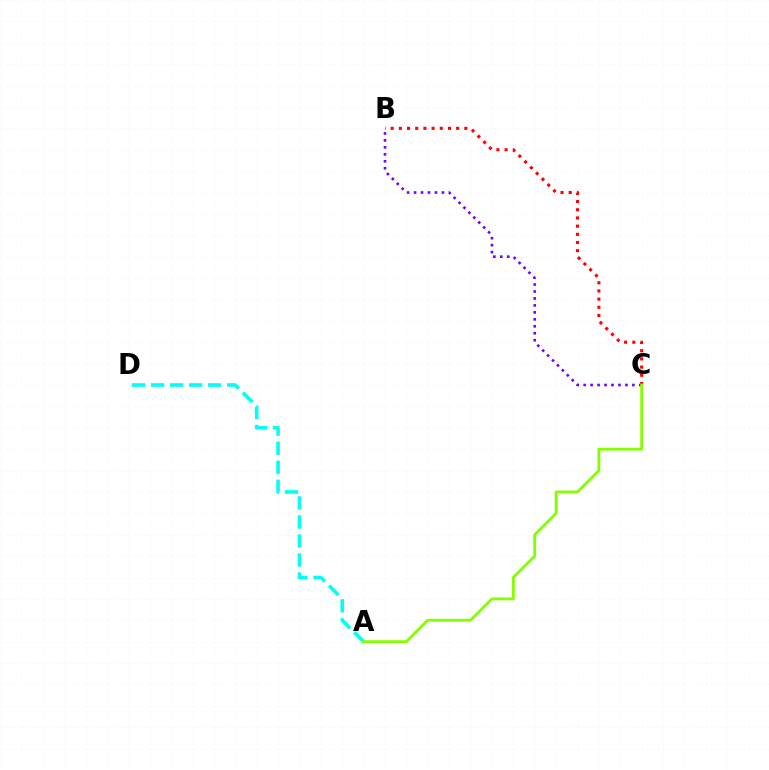{('B', 'C'): [{'color': '#7200ff', 'line_style': 'dotted', 'thickness': 1.89}, {'color': '#ff0000', 'line_style': 'dotted', 'thickness': 2.22}], ('A', 'D'): [{'color': '#00fff6', 'line_style': 'dashed', 'thickness': 2.58}], ('A', 'C'): [{'color': '#84ff00', 'line_style': 'solid', 'thickness': 2.04}]}